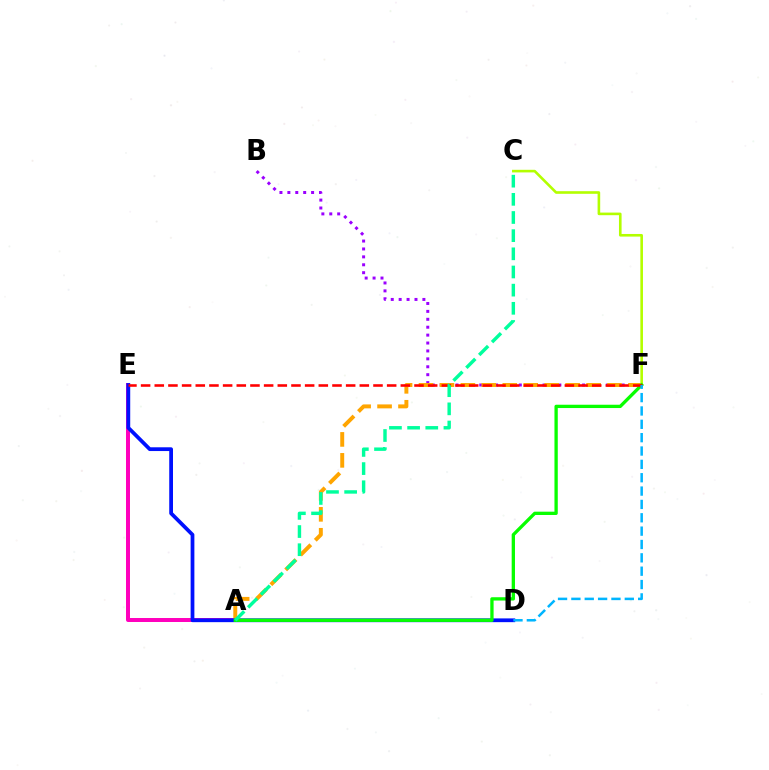{('B', 'F'): [{'color': '#9b00ff', 'line_style': 'dotted', 'thickness': 2.15}], ('A', 'E'): [{'color': '#ff00bd', 'line_style': 'solid', 'thickness': 2.87}], ('C', 'F'): [{'color': '#b3ff00', 'line_style': 'solid', 'thickness': 1.88}], ('A', 'F'): [{'color': '#ffa500', 'line_style': 'dashed', 'thickness': 2.85}, {'color': '#08ff00', 'line_style': 'solid', 'thickness': 2.38}], ('D', 'E'): [{'color': '#0010ff', 'line_style': 'solid', 'thickness': 2.71}], ('E', 'F'): [{'color': '#ff0000', 'line_style': 'dashed', 'thickness': 1.86}], ('D', 'F'): [{'color': '#00b5ff', 'line_style': 'dashed', 'thickness': 1.81}], ('A', 'C'): [{'color': '#00ff9d', 'line_style': 'dashed', 'thickness': 2.47}]}